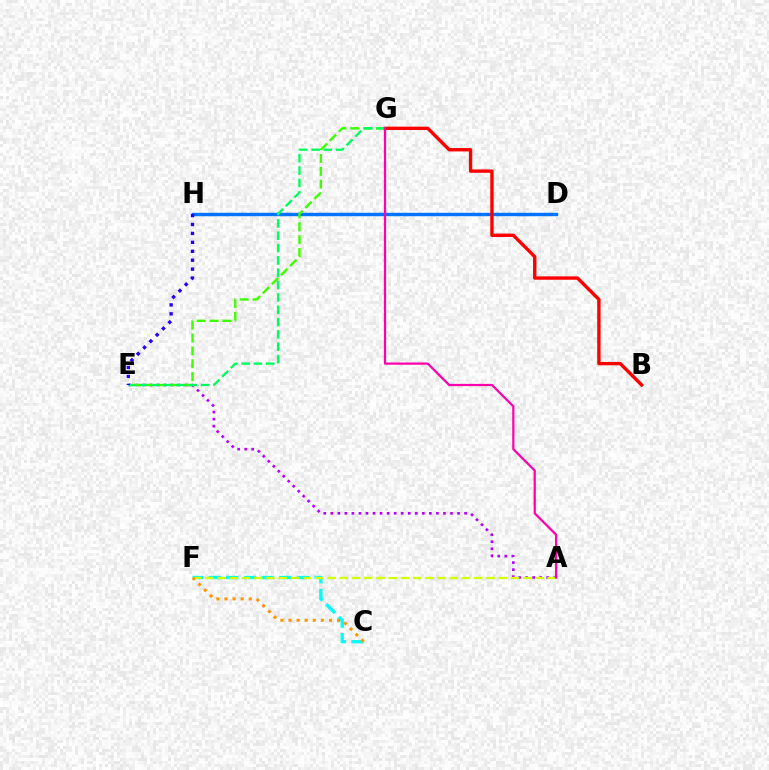{('D', 'H'): [{'color': '#0074ff', 'line_style': 'solid', 'thickness': 2.47}], ('A', 'E'): [{'color': '#b900ff', 'line_style': 'dotted', 'thickness': 1.91}], ('C', 'F'): [{'color': '#00fff6', 'line_style': 'dashed', 'thickness': 2.4}, {'color': '#ff9400', 'line_style': 'dotted', 'thickness': 2.2}], ('A', 'F'): [{'color': '#d1ff00', 'line_style': 'dashed', 'thickness': 1.66}], ('B', 'G'): [{'color': '#ff0000', 'line_style': 'solid', 'thickness': 2.43}], ('E', 'G'): [{'color': '#3dff00', 'line_style': 'dashed', 'thickness': 1.75}, {'color': '#00ff5c', 'line_style': 'dashed', 'thickness': 1.68}], ('E', 'H'): [{'color': '#2500ff', 'line_style': 'dotted', 'thickness': 2.43}], ('A', 'G'): [{'color': '#ff00ac', 'line_style': 'solid', 'thickness': 1.6}]}